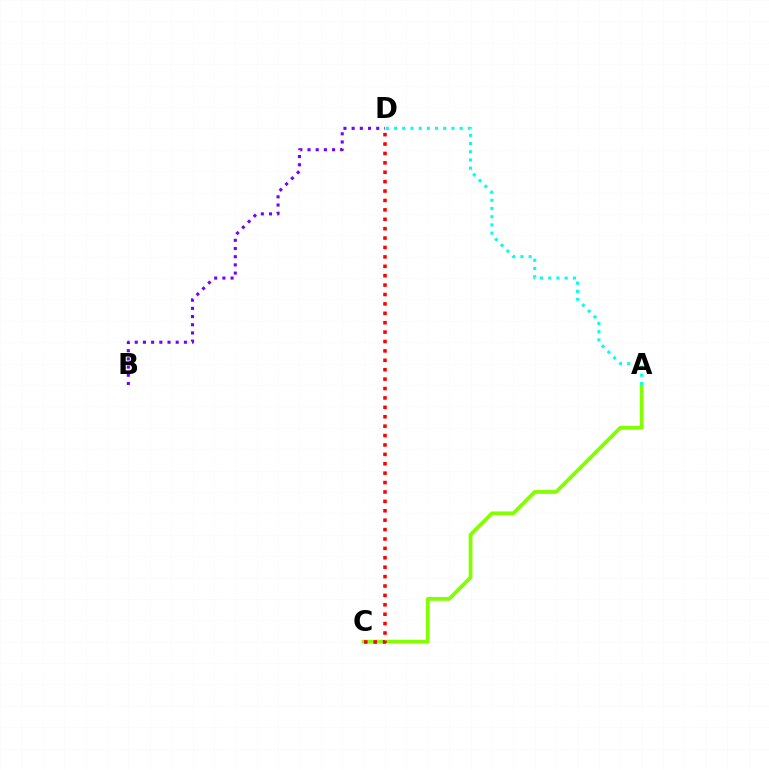{('A', 'C'): [{'color': '#84ff00', 'line_style': 'solid', 'thickness': 2.72}], ('C', 'D'): [{'color': '#ff0000', 'line_style': 'dotted', 'thickness': 2.55}], ('A', 'D'): [{'color': '#00fff6', 'line_style': 'dotted', 'thickness': 2.23}], ('B', 'D'): [{'color': '#7200ff', 'line_style': 'dotted', 'thickness': 2.23}]}